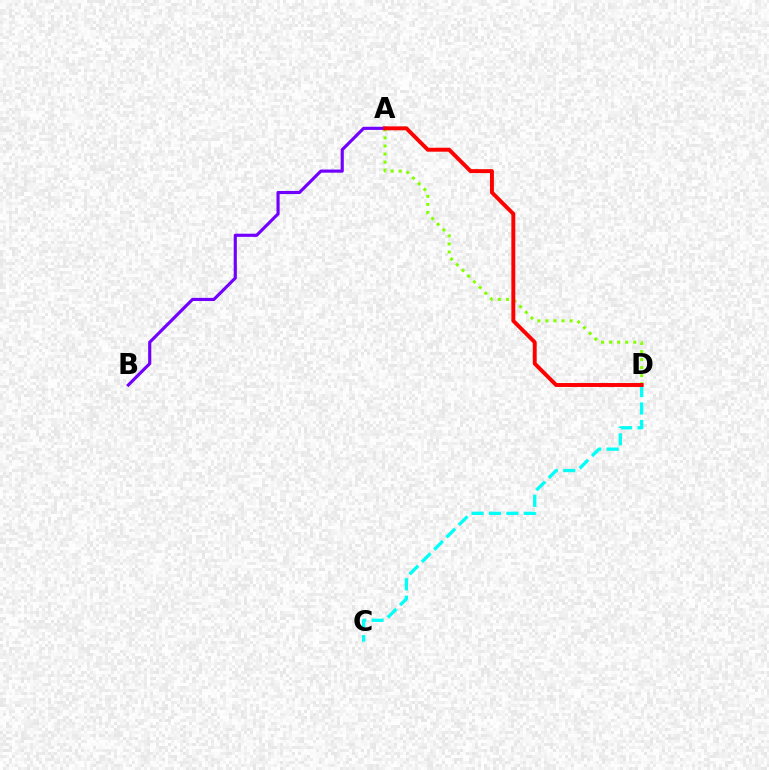{('A', 'B'): [{'color': '#7200ff', 'line_style': 'solid', 'thickness': 2.27}], ('A', 'D'): [{'color': '#84ff00', 'line_style': 'dotted', 'thickness': 2.19}, {'color': '#ff0000', 'line_style': 'solid', 'thickness': 2.83}], ('C', 'D'): [{'color': '#00fff6', 'line_style': 'dashed', 'thickness': 2.37}]}